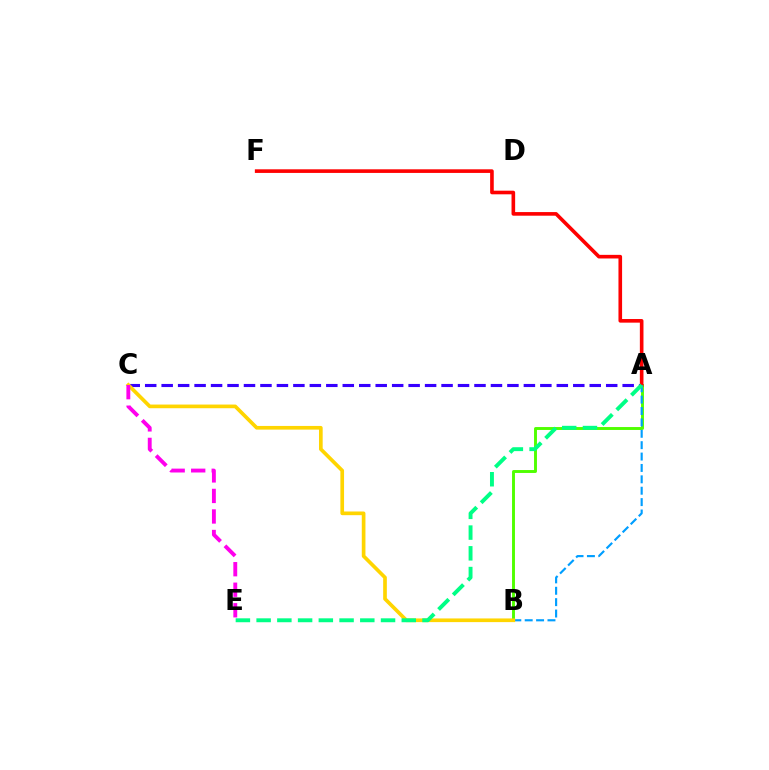{('A', 'C'): [{'color': '#3700ff', 'line_style': 'dashed', 'thickness': 2.24}], ('A', 'B'): [{'color': '#4fff00', 'line_style': 'solid', 'thickness': 2.1}, {'color': '#009eff', 'line_style': 'dashed', 'thickness': 1.55}], ('A', 'F'): [{'color': '#ff0000', 'line_style': 'solid', 'thickness': 2.61}], ('B', 'C'): [{'color': '#ffd500', 'line_style': 'solid', 'thickness': 2.65}], ('A', 'E'): [{'color': '#00ff86', 'line_style': 'dashed', 'thickness': 2.82}], ('C', 'E'): [{'color': '#ff00ed', 'line_style': 'dashed', 'thickness': 2.79}]}